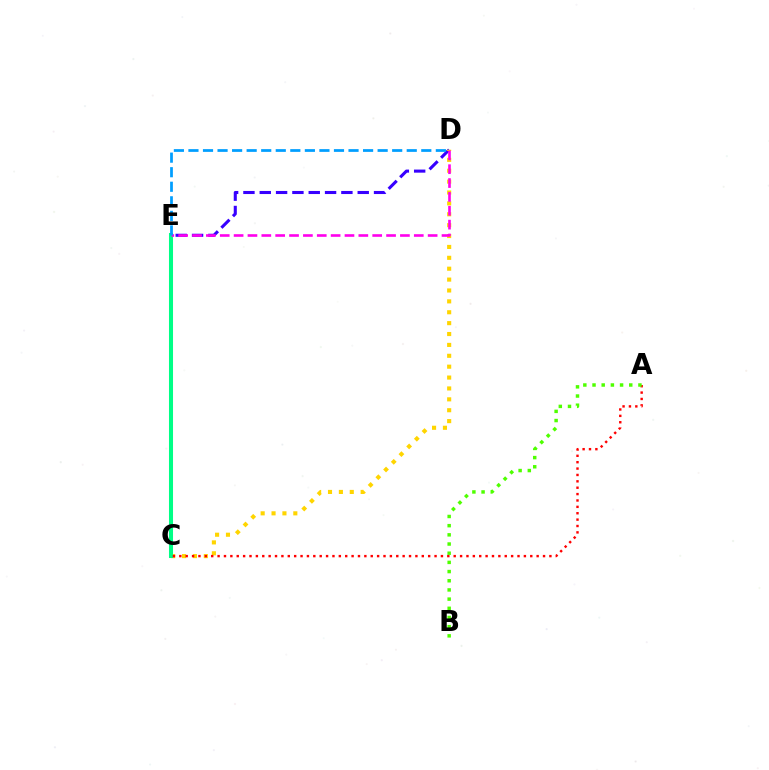{('D', 'E'): [{'color': '#3700ff', 'line_style': 'dashed', 'thickness': 2.22}, {'color': '#ff00ed', 'line_style': 'dashed', 'thickness': 1.88}, {'color': '#009eff', 'line_style': 'dashed', 'thickness': 1.98}], ('C', 'D'): [{'color': '#ffd500', 'line_style': 'dotted', 'thickness': 2.96}], ('C', 'E'): [{'color': '#00ff86', 'line_style': 'solid', 'thickness': 2.91}], ('A', 'C'): [{'color': '#ff0000', 'line_style': 'dotted', 'thickness': 1.73}], ('A', 'B'): [{'color': '#4fff00', 'line_style': 'dotted', 'thickness': 2.49}]}